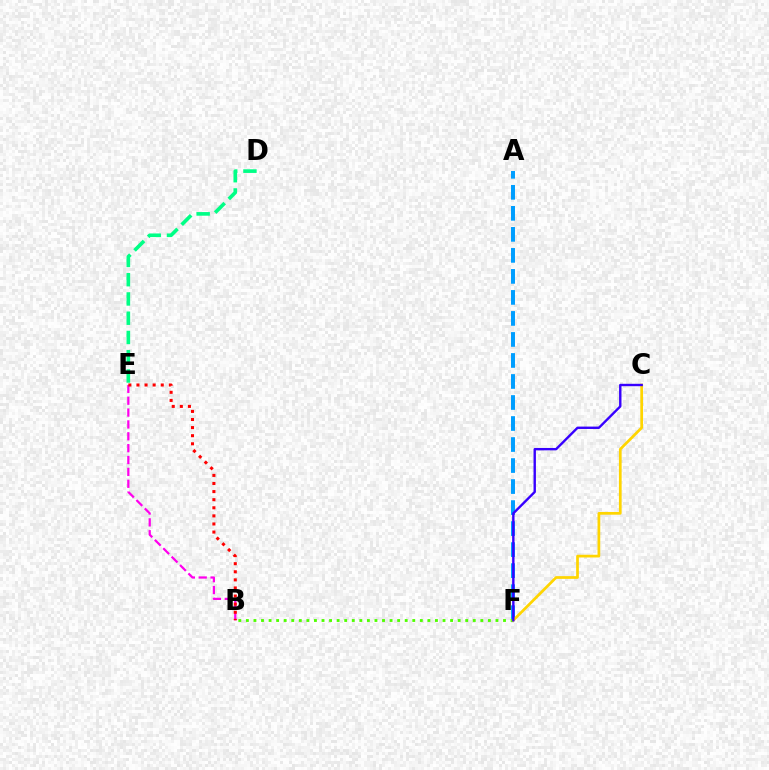{('A', 'F'): [{'color': '#009eff', 'line_style': 'dashed', 'thickness': 2.86}], ('B', 'F'): [{'color': '#4fff00', 'line_style': 'dotted', 'thickness': 2.05}], ('D', 'E'): [{'color': '#00ff86', 'line_style': 'dashed', 'thickness': 2.62}], ('C', 'F'): [{'color': '#ffd500', 'line_style': 'solid', 'thickness': 1.96}, {'color': '#3700ff', 'line_style': 'solid', 'thickness': 1.72}], ('B', 'E'): [{'color': '#ff00ed', 'line_style': 'dashed', 'thickness': 1.61}, {'color': '#ff0000', 'line_style': 'dotted', 'thickness': 2.2}]}